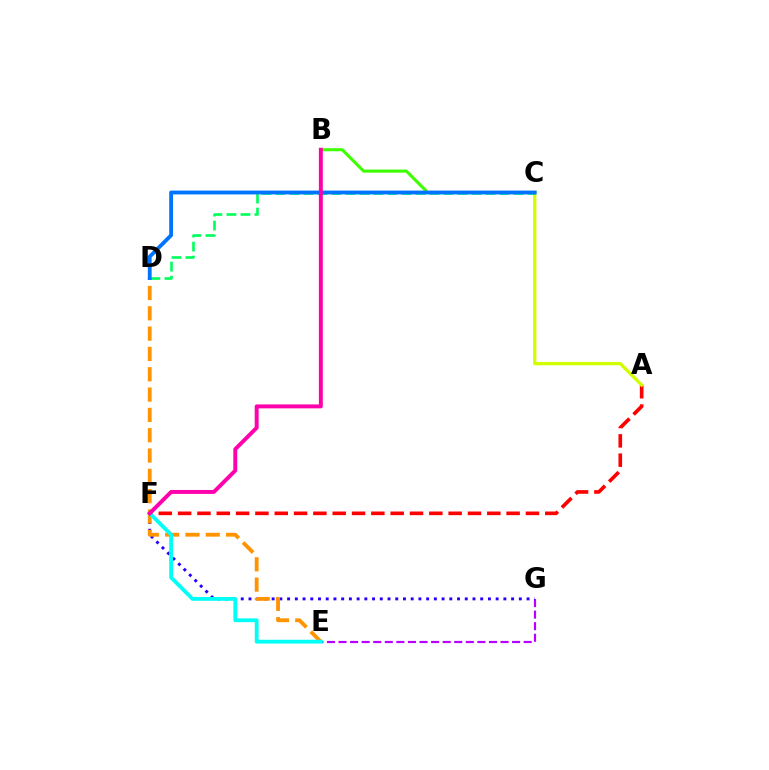{('A', 'F'): [{'color': '#ff0000', 'line_style': 'dashed', 'thickness': 2.62}], ('E', 'G'): [{'color': '#b900ff', 'line_style': 'dashed', 'thickness': 1.57}], ('B', 'C'): [{'color': '#3dff00', 'line_style': 'solid', 'thickness': 2.21}], ('A', 'C'): [{'color': '#d1ff00', 'line_style': 'solid', 'thickness': 2.38}], ('F', 'G'): [{'color': '#2500ff', 'line_style': 'dotted', 'thickness': 2.1}], ('D', 'E'): [{'color': '#ff9400', 'line_style': 'dashed', 'thickness': 2.76}], ('C', 'D'): [{'color': '#00ff5c', 'line_style': 'dashed', 'thickness': 1.9}, {'color': '#0074ff', 'line_style': 'solid', 'thickness': 2.76}], ('E', 'F'): [{'color': '#00fff6', 'line_style': 'solid', 'thickness': 2.75}], ('B', 'F'): [{'color': '#ff00ac', 'line_style': 'solid', 'thickness': 2.83}]}